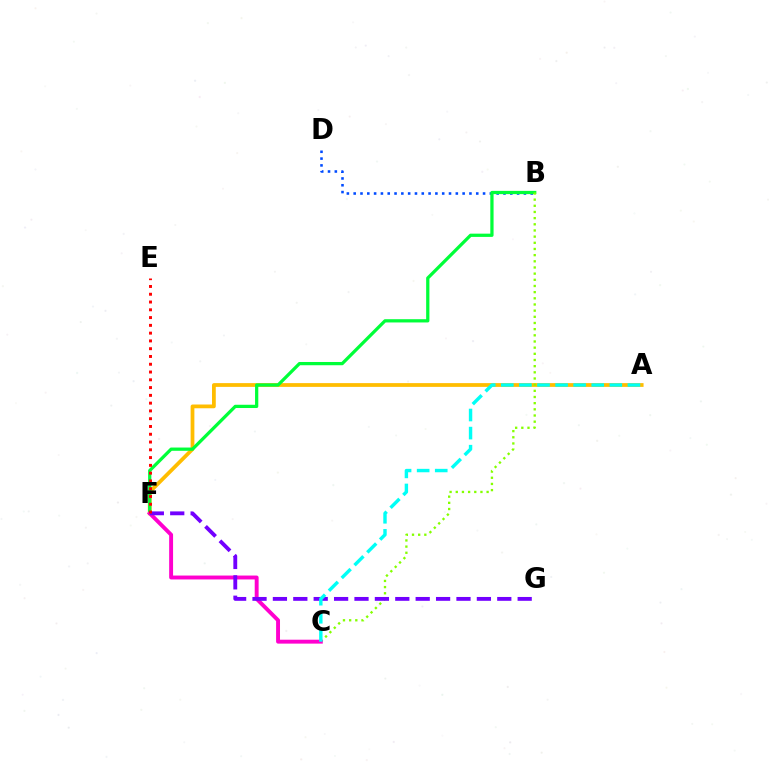{('B', 'D'): [{'color': '#004bff', 'line_style': 'dotted', 'thickness': 1.85}], ('A', 'F'): [{'color': '#ffbd00', 'line_style': 'solid', 'thickness': 2.71}], ('B', 'F'): [{'color': '#00ff39', 'line_style': 'solid', 'thickness': 2.34}], ('B', 'C'): [{'color': '#84ff00', 'line_style': 'dotted', 'thickness': 1.68}], ('C', 'F'): [{'color': '#ff00cf', 'line_style': 'solid', 'thickness': 2.81}], ('F', 'G'): [{'color': '#7200ff', 'line_style': 'dashed', 'thickness': 2.77}], ('A', 'C'): [{'color': '#00fff6', 'line_style': 'dashed', 'thickness': 2.46}], ('E', 'F'): [{'color': '#ff0000', 'line_style': 'dotted', 'thickness': 2.11}]}